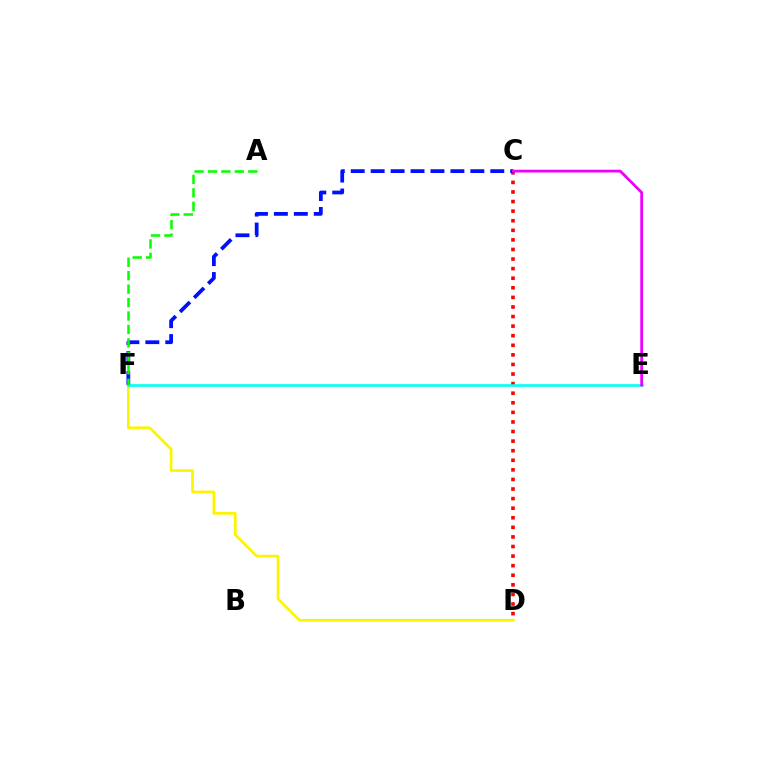{('C', 'D'): [{'color': '#ff0000', 'line_style': 'dotted', 'thickness': 2.6}], ('D', 'F'): [{'color': '#fcf500', 'line_style': 'solid', 'thickness': 1.95}], ('C', 'F'): [{'color': '#0010ff', 'line_style': 'dashed', 'thickness': 2.71}], ('E', 'F'): [{'color': '#00fff6', 'line_style': 'solid', 'thickness': 1.88}], ('C', 'E'): [{'color': '#ee00ff', 'line_style': 'solid', 'thickness': 1.99}], ('A', 'F'): [{'color': '#08ff00', 'line_style': 'dashed', 'thickness': 1.83}]}